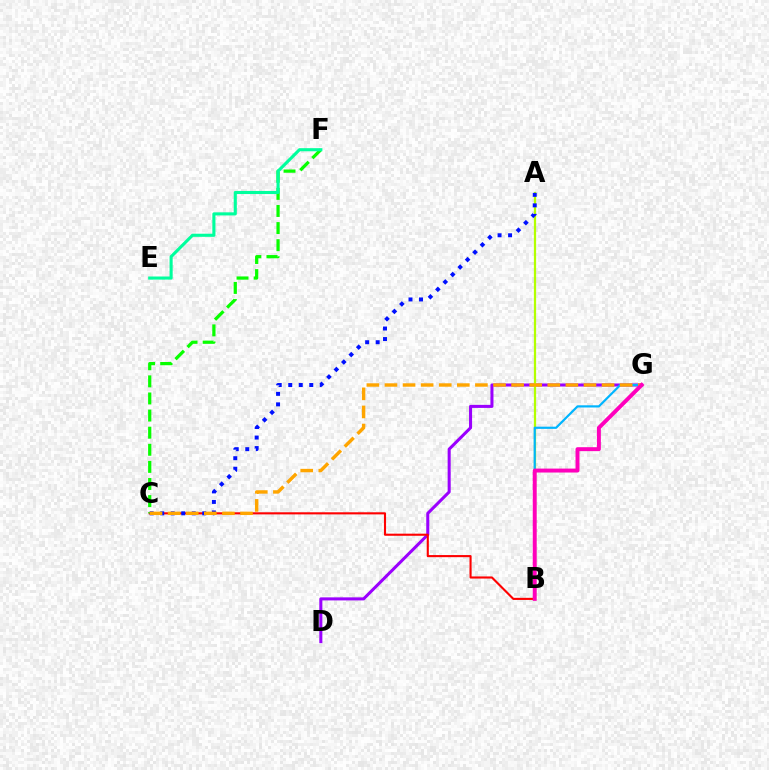{('D', 'G'): [{'color': '#9b00ff', 'line_style': 'solid', 'thickness': 2.19}], ('B', 'C'): [{'color': '#ff0000', 'line_style': 'solid', 'thickness': 1.52}], ('A', 'B'): [{'color': '#b3ff00', 'line_style': 'solid', 'thickness': 1.62}], ('B', 'G'): [{'color': '#00b5ff', 'line_style': 'solid', 'thickness': 1.58}, {'color': '#ff00bd', 'line_style': 'solid', 'thickness': 2.84}], ('A', 'C'): [{'color': '#0010ff', 'line_style': 'dotted', 'thickness': 2.86}], ('C', 'F'): [{'color': '#08ff00', 'line_style': 'dashed', 'thickness': 2.32}], ('C', 'G'): [{'color': '#ffa500', 'line_style': 'dashed', 'thickness': 2.46}], ('E', 'F'): [{'color': '#00ff9d', 'line_style': 'solid', 'thickness': 2.23}]}